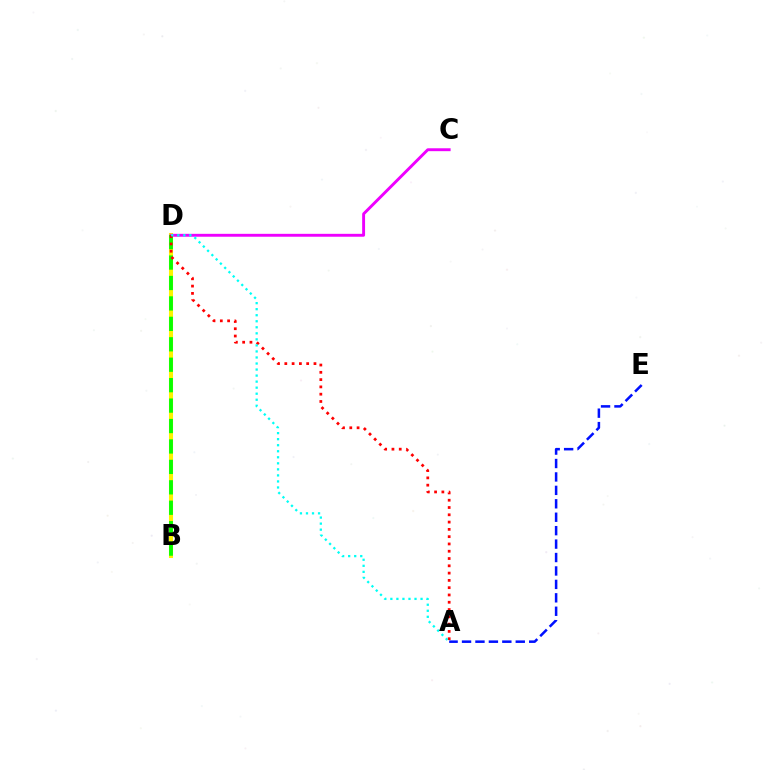{('A', 'E'): [{'color': '#0010ff', 'line_style': 'dashed', 'thickness': 1.82}], ('B', 'D'): [{'color': '#fcf500', 'line_style': 'solid', 'thickness': 2.93}, {'color': '#08ff00', 'line_style': 'dashed', 'thickness': 2.78}], ('C', 'D'): [{'color': '#ee00ff', 'line_style': 'solid', 'thickness': 2.09}], ('A', 'D'): [{'color': '#ff0000', 'line_style': 'dotted', 'thickness': 1.98}, {'color': '#00fff6', 'line_style': 'dotted', 'thickness': 1.64}]}